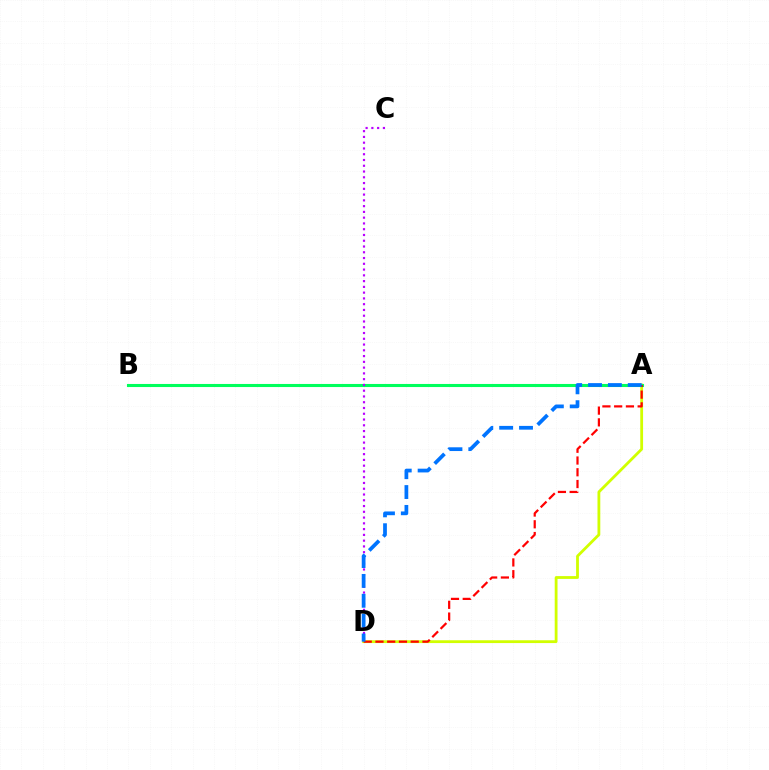{('A', 'D'): [{'color': '#d1ff00', 'line_style': 'solid', 'thickness': 2.02}, {'color': '#ff0000', 'line_style': 'dashed', 'thickness': 1.6}, {'color': '#0074ff', 'line_style': 'dashed', 'thickness': 2.7}], ('A', 'B'): [{'color': '#00ff5c', 'line_style': 'solid', 'thickness': 2.22}], ('C', 'D'): [{'color': '#b900ff', 'line_style': 'dotted', 'thickness': 1.57}]}